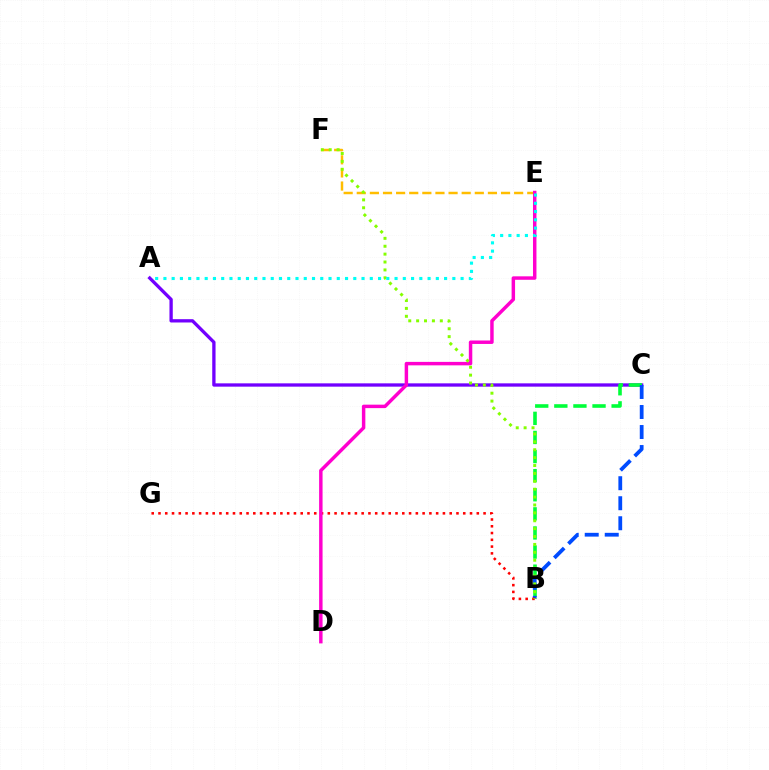{('A', 'C'): [{'color': '#7200ff', 'line_style': 'solid', 'thickness': 2.38}], ('B', 'C'): [{'color': '#00ff39', 'line_style': 'dashed', 'thickness': 2.59}, {'color': '#004bff', 'line_style': 'dashed', 'thickness': 2.72}], ('E', 'F'): [{'color': '#ffbd00', 'line_style': 'dashed', 'thickness': 1.78}], ('B', 'G'): [{'color': '#ff0000', 'line_style': 'dotted', 'thickness': 1.84}], ('D', 'E'): [{'color': '#ff00cf', 'line_style': 'solid', 'thickness': 2.49}], ('B', 'F'): [{'color': '#84ff00', 'line_style': 'dotted', 'thickness': 2.14}], ('A', 'E'): [{'color': '#00fff6', 'line_style': 'dotted', 'thickness': 2.24}]}